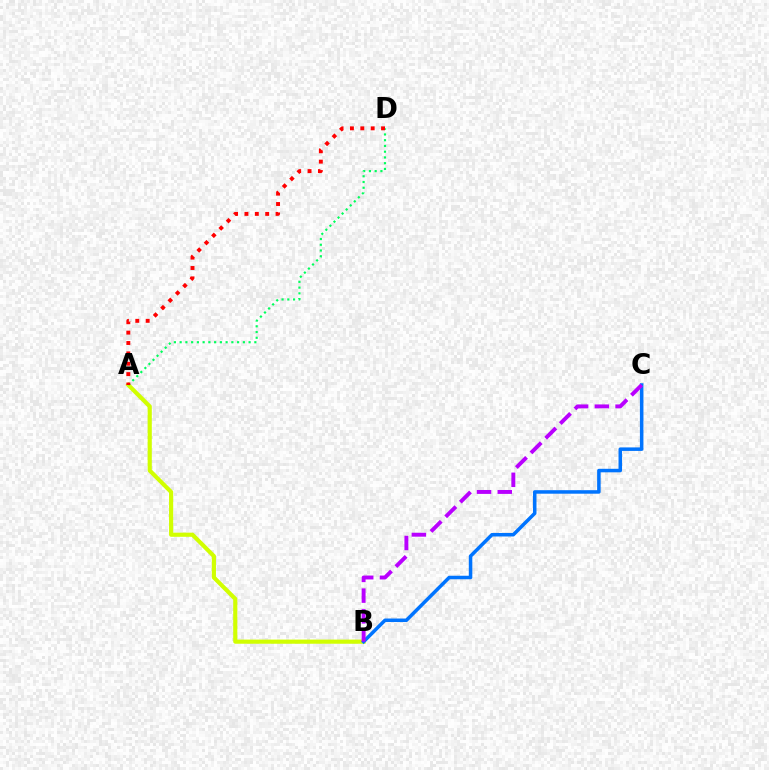{('A', 'B'): [{'color': '#d1ff00', 'line_style': 'solid', 'thickness': 2.99}], ('B', 'C'): [{'color': '#0074ff', 'line_style': 'solid', 'thickness': 2.53}, {'color': '#b900ff', 'line_style': 'dashed', 'thickness': 2.82}], ('A', 'D'): [{'color': '#00ff5c', 'line_style': 'dotted', 'thickness': 1.56}, {'color': '#ff0000', 'line_style': 'dotted', 'thickness': 2.82}]}